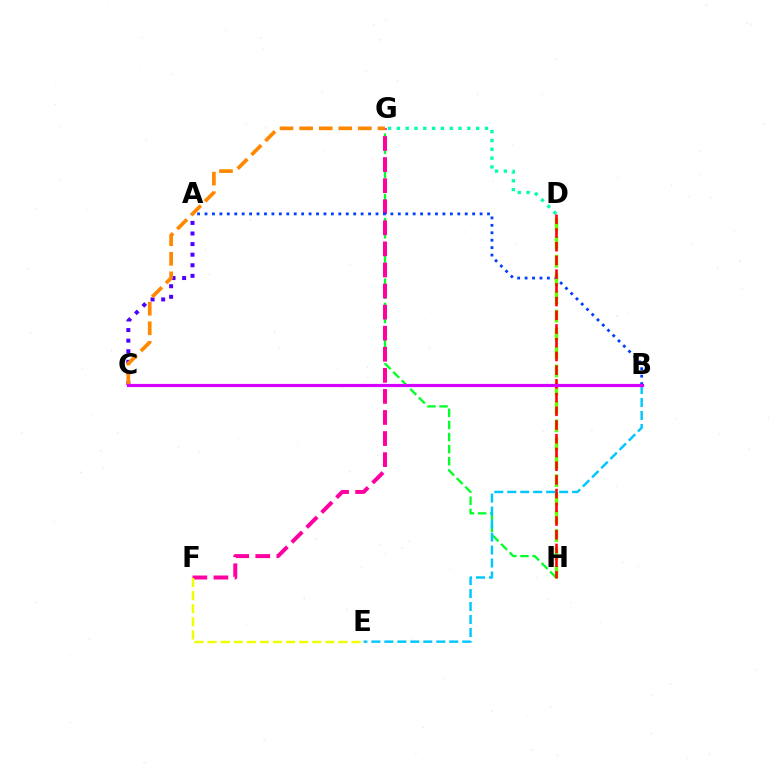{('G', 'H'): [{'color': '#00ff27', 'line_style': 'dashed', 'thickness': 1.64}], ('D', 'G'): [{'color': '#00ffaf', 'line_style': 'dotted', 'thickness': 2.39}], ('F', 'G'): [{'color': '#ff00a0', 'line_style': 'dashed', 'thickness': 2.86}], ('A', 'B'): [{'color': '#003fff', 'line_style': 'dotted', 'thickness': 2.02}], ('D', 'H'): [{'color': '#66ff00', 'line_style': 'dashed', 'thickness': 2.48}, {'color': '#ff0000', 'line_style': 'dashed', 'thickness': 1.86}], ('B', 'E'): [{'color': '#00c7ff', 'line_style': 'dashed', 'thickness': 1.76}], ('A', 'C'): [{'color': '#4f00ff', 'line_style': 'dotted', 'thickness': 2.88}], ('C', 'G'): [{'color': '#ff8800', 'line_style': 'dashed', 'thickness': 2.66}], ('E', 'F'): [{'color': '#eeff00', 'line_style': 'dashed', 'thickness': 1.78}], ('B', 'C'): [{'color': '#d600ff', 'line_style': 'solid', 'thickness': 2.29}]}